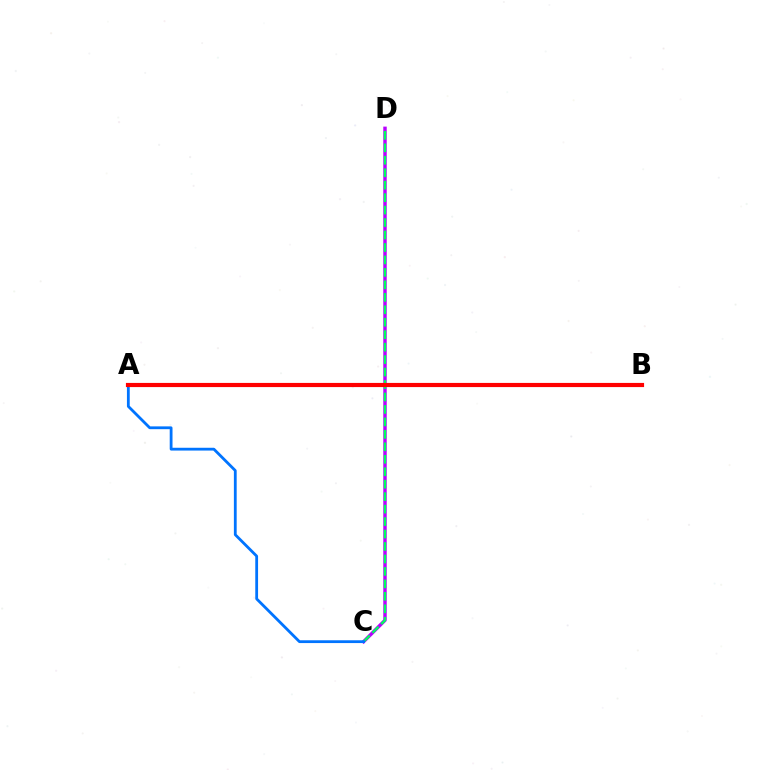{('C', 'D'): [{'color': '#b900ff', 'line_style': 'solid', 'thickness': 2.47}, {'color': '#00ff5c', 'line_style': 'dashed', 'thickness': 1.69}], ('A', 'B'): [{'color': '#d1ff00', 'line_style': 'dotted', 'thickness': 2.86}, {'color': '#ff0000', 'line_style': 'solid', 'thickness': 3.0}], ('A', 'C'): [{'color': '#0074ff', 'line_style': 'solid', 'thickness': 2.01}]}